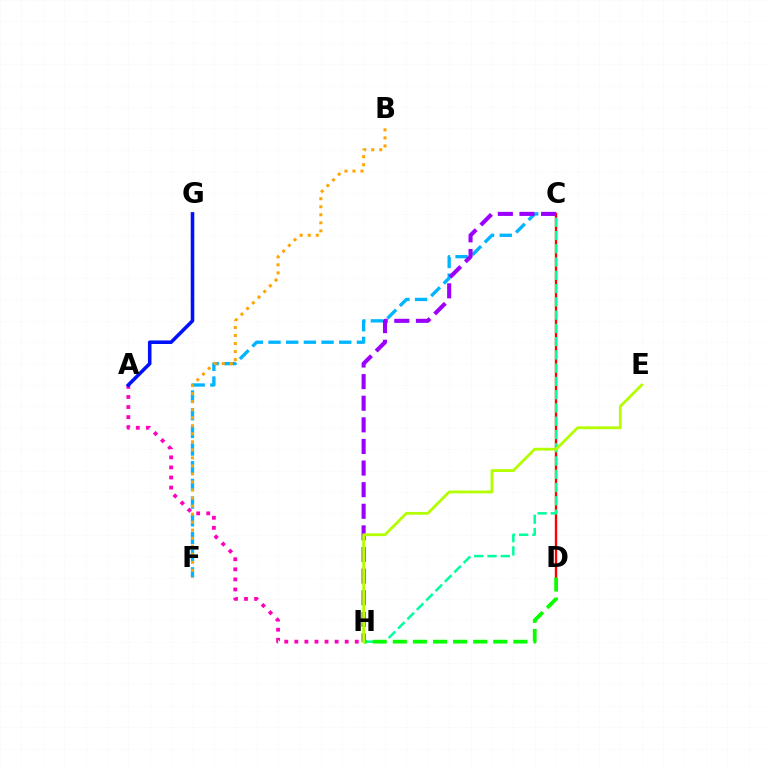{('C', 'F'): [{'color': '#00b5ff', 'line_style': 'dashed', 'thickness': 2.4}], ('C', 'D'): [{'color': '#ff0000', 'line_style': 'solid', 'thickness': 1.69}], ('B', 'F'): [{'color': '#ffa500', 'line_style': 'dotted', 'thickness': 2.18}], ('C', 'H'): [{'color': '#00ff9d', 'line_style': 'dashed', 'thickness': 1.8}, {'color': '#9b00ff', 'line_style': 'dashed', 'thickness': 2.94}], ('A', 'H'): [{'color': '#ff00bd', 'line_style': 'dotted', 'thickness': 2.74}], ('D', 'H'): [{'color': '#08ff00', 'line_style': 'dashed', 'thickness': 2.73}], ('E', 'H'): [{'color': '#b3ff00', 'line_style': 'solid', 'thickness': 2.02}], ('A', 'G'): [{'color': '#0010ff', 'line_style': 'solid', 'thickness': 2.56}]}